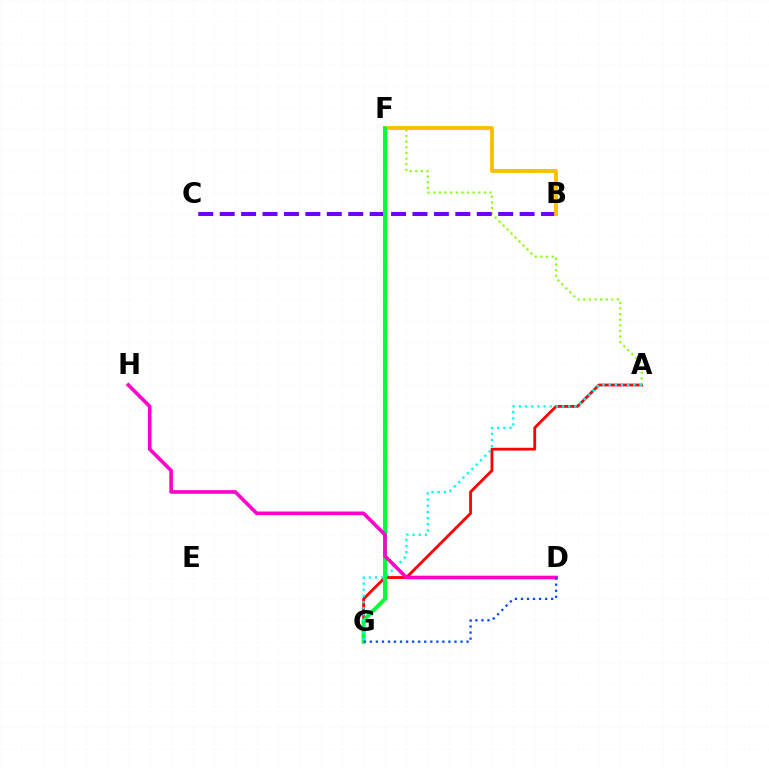{('A', 'G'): [{'color': '#ff0000', 'line_style': 'solid', 'thickness': 2.02}, {'color': '#00fff6', 'line_style': 'dotted', 'thickness': 1.67}], ('A', 'F'): [{'color': '#84ff00', 'line_style': 'dotted', 'thickness': 1.53}], ('B', 'C'): [{'color': '#7200ff', 'line_style': 'dashed', 'thickness': 2.91}], ('B', 'F'): [{'color': '#ffbd00', 'line_style': 'solid', 'thickness': 2.74}], ('F', 'G'): [{'color': '#00ff39', 'line_style': 'solid', 'thickness': 2.85}], ('D', 'H'): [{'color': '#ff00cf', 'line_style': 'solid', 'thickness': 2.6}], ('D', 'G'): [{'color': '#004bff', 'line_style': 'dotted', 'thickness': 1.64}]}